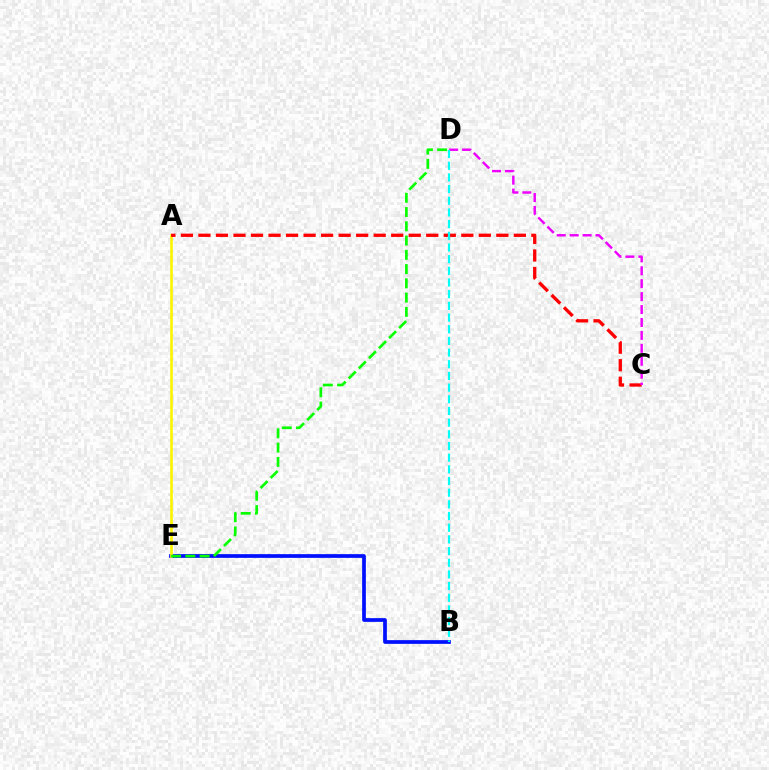{('B', 'E'): [{'color': '#0010ff', 'line_style': 'solid', 'thickness': 2.67}], ('A', 'E'): [{'color': '#fcf500', 'line_style': 'solid', 'thickness': 1.91}], ('D', 'E'): [{'color': '#08ff00', 'line_style': 'dashed', 'thickness': 1.94}], ('A', 'C'): [{'color': '#ff0000', 'line_style': 'dashed', 'thickness': 2.38}], ('C', 'D'): [{'color': '#ee00ff', 'line_style': 'dashed', 'thickness': 1.76}], ('B', 'D'): [{'color': '#00fff6', 'line_style': 'dashed', 'thickness': 1.59}]}